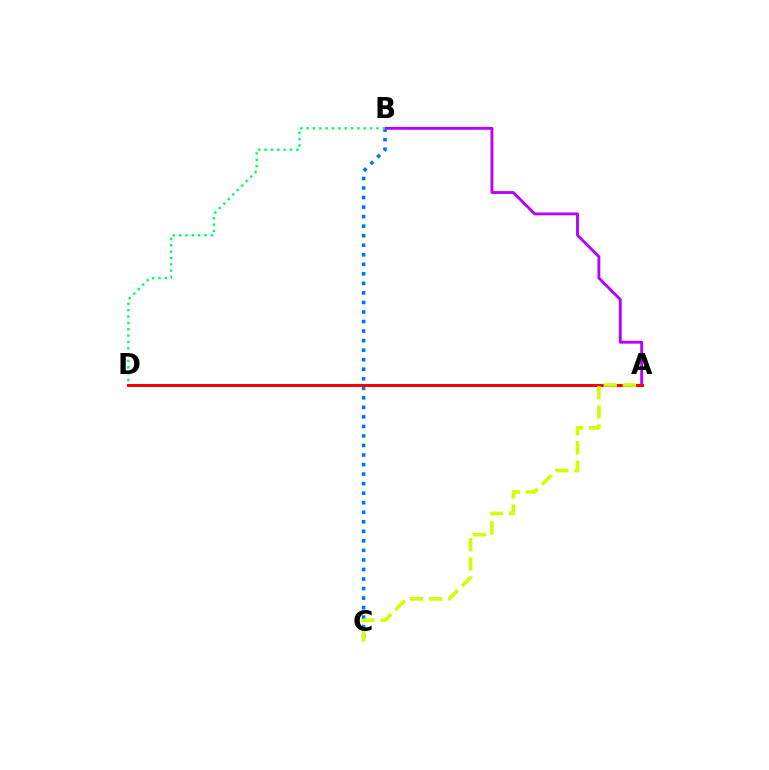{('B', 'C'): [{'color': '#0074ff', 'line_style': 'dotted', 'thickness': 2.59}], ('A', 'B'): [{'color': '#b900ff', 'line_style': 'solid', 'thickness': 2.07}], ('A', 'D'): [{'color': '#ff0000', 'line_style': 'solid', 'thickness': 2.15}], ('B', 'D'): [{'color': '#00ff5c', 'line_style': 'dotted', 'thickness': 1.72}], ('A', 'C'): [{'color': '#d1ff00', 'line_style': 'dashed', 'thickness': 2.6}]}